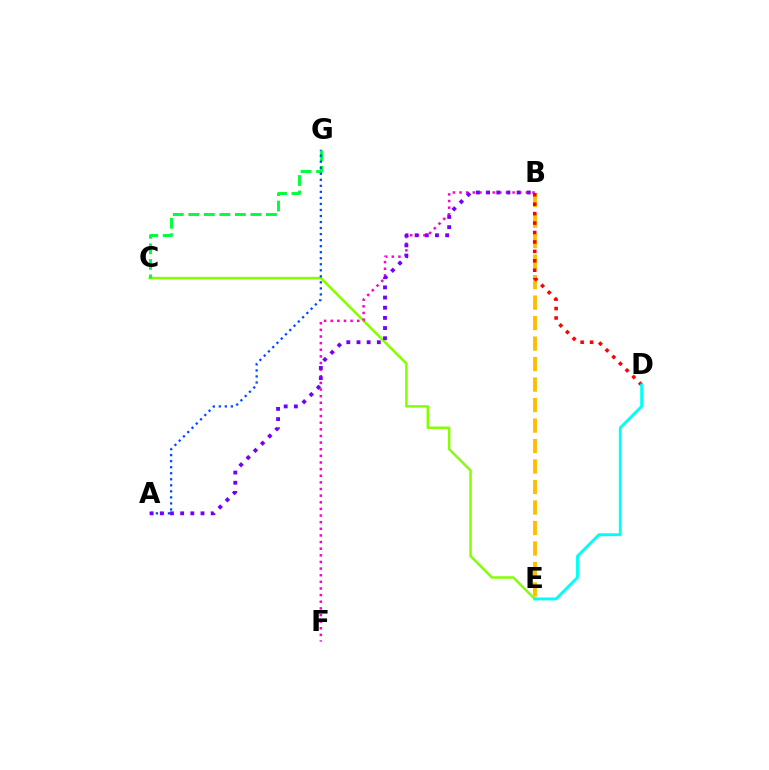{('B', 'E'): [{'color': '#ffbd00', 'line_style': 'dashed', 'thickness': 2.78}], ('C', 'E'): [{'color': '#84ff00', 'line_style': 'solid', 'thickness': 1.78}], ('B', 'F'): [{'color': '#ff00cf', 'line_style': 'dotted', 'thickness': 1.8}], ('C', 'G'): [{'color': '#00ff39', 'line_style': 'dashed', 'thickness': 2.11}], ('A', 'G'): [{'color': '#004bff', 'line_style': 'dotted', 'thickness': 1.64}], ('B', 'D'): [{'color': '#ff0000', 'line_style': 'dotted', 'thickness': 2.56}], ('D', 'E'): [{'color': '#00fff6', 'line_style': 'solid', 'thickness': 2.08}], ('A', 'B'): [{'color': '#7200ff', 'line_style': 'dotted', 'thickness': 2.76}]}